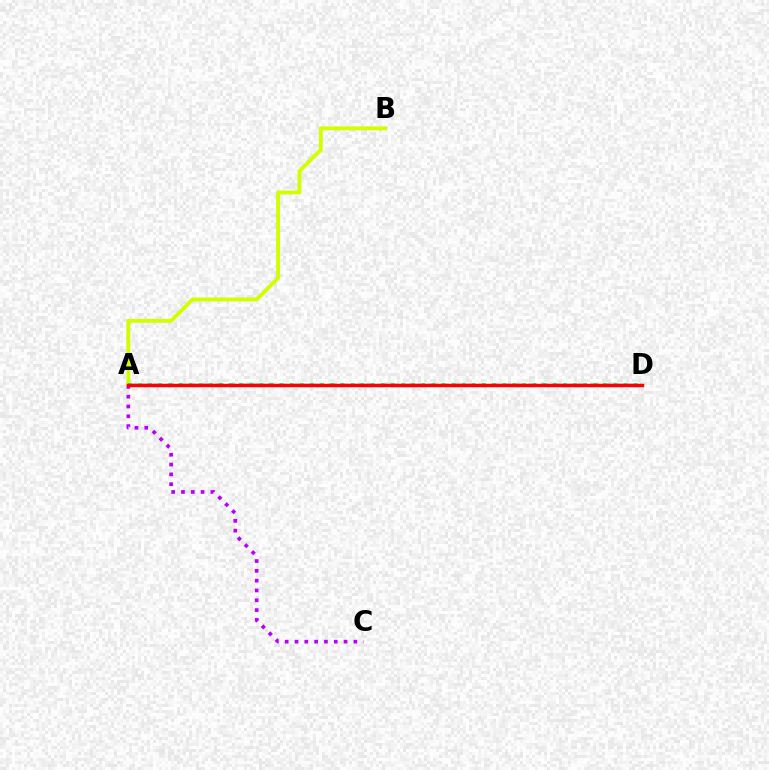{('A', 'C'): [{'color': '#b900ff', 'line_style': 'dotted', 'thickness': 2.67}], ('A', 'B'): [{'color': '#d1ff00', 'line_style': 'solid', 'thickness': 2.79}], ('A', 'D'): [{'color': '#0074ff', 'line_style': 'dashed', 'thickness': 1.7}, {'color': '#00ff5c', 'line_style': 'dotted', 'thickness': 2.75}, {'color': '#ff0000', 'line_style': 'solid', 'thickness': 2.48}]}